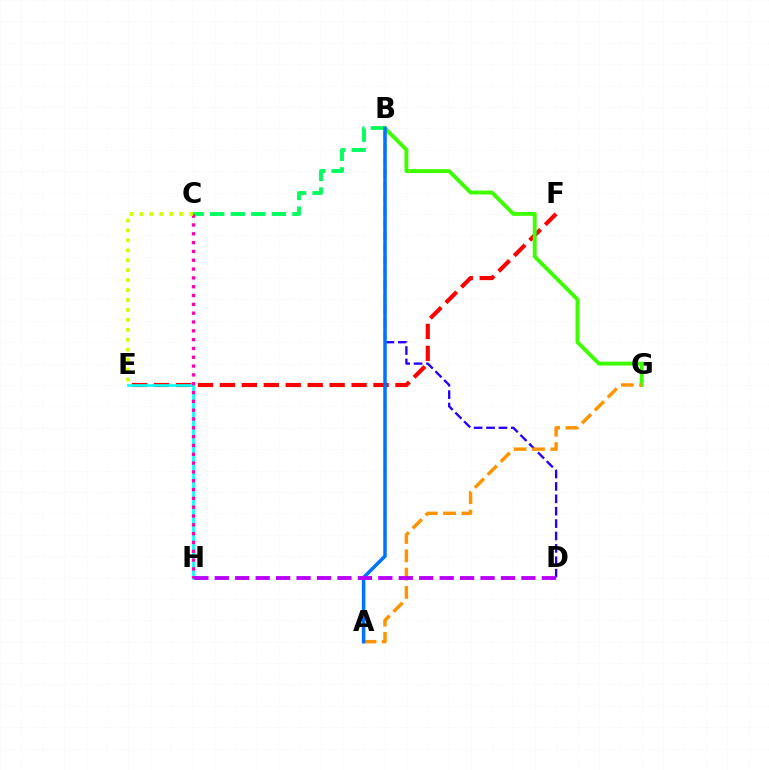{('B', 'D'): [{'color': '#2500ff', 'line_style': 'dashed', 'thickness': 1.68}], ('E', 'F'): [{'color': '#ff0000', 'line_style': 'dashed', 'thickness': 2.98}], ('E', 'H'): [{'color': '#00fff6', 'line_style': 'solid', 'thickness': 1.93}], ('B', 'C'): [{'color': '#00ff5c', 'line_style': 'dashed', 'thickness': 2.79}], ('B', 'G'): [{'color': '#3dff00', 'line_style': 'solid', 'thickness': 2.8}], ('C', 'H'): [{'color': '#ff00ac', 'line_style': 'dotted', 'thickness': 2.4}], ('A', 'G'): [{'color': '#ff9400', 'line_style': 'dashed', 'thickness': 2.48}], ('C', 'E'): [{'color': '#d1ff00', 'line_style': 'dotted', 'thickness': 2.7}], ('A', 'B'): [{'color': '#0074ff', 'line_style': 'solid', 'thickness': 2.53}], ('D', 'H'): [{'color': '#b900ff', 'line_style': 'dashed', 'thickness': 2.78}]}